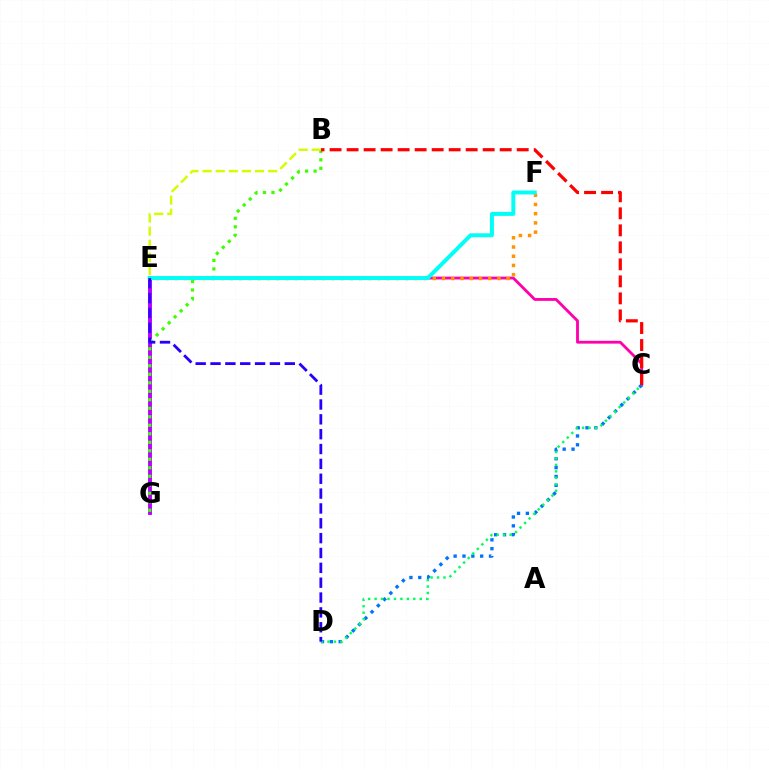{('E', 'G'): [{'color': '#b900ff', 'line_style': 'solid', 'thickness': 2.8}], ('C', 'E'): [{'color': '#ff00ac', 'line_style': 'solid', 'thickness': 2.03}], ('C', 'D'): [{'color': '#0074ff', 'line_style': 'dotted', 'thickness': 2.4}, {'color': '#00ff5c', 'line_style': 'dotted', 'thickness': 1.75}], ('E', 'F'): [{'color': '#ff9400', 'line_style': 'dotted', 'thickness': 2.51}, {'color': '#00fff6', 'line_style': 'solid', 'thickness': 2.85}], ('B', 'G'): [{'color': '#3dff00', 'line_style': 'dotted', 'thickness': 2.31}], ('B', 'C'): [{'color': '#ff0000', 'line_style': 'dashed', 'thickness': 2.31}], ('B', 'E'): [{'color': '#d1ff00', 'line_style': 'dashed', 'thickness': 1.78}], ('D', 'E'): [{'color': '#2500ff', 'line_style': 'dashed', 'thickness': 2.02}]}